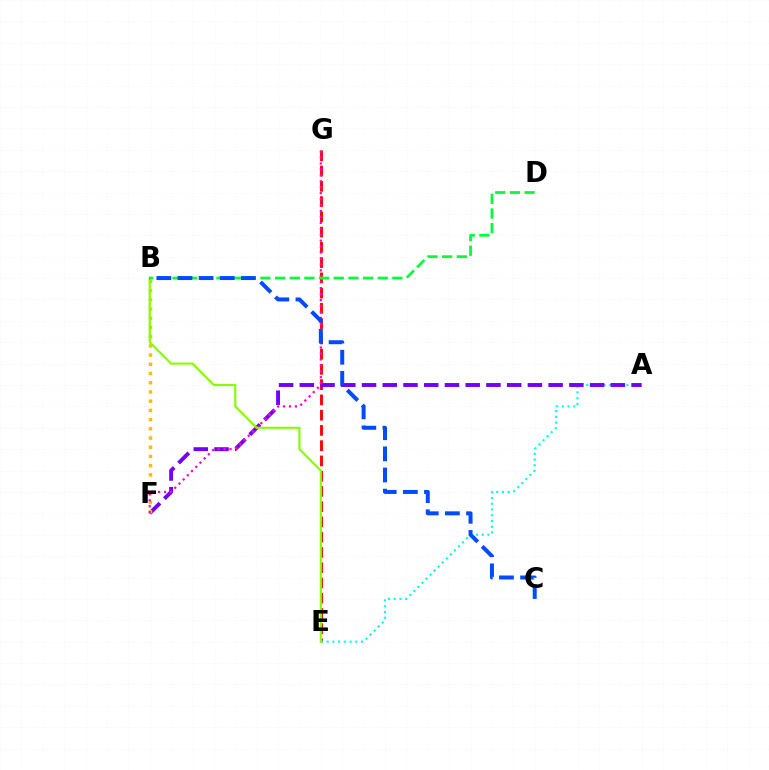{('E', 'G'): [{'color': '#ff0000', 'line_style': 'dashed', 'thickness': 2.07}], ('A', 'E'): [{'color': '#00fff6', 'line_style': 'dotted', 'thickness': 1.56}], ('A', 'F'): [{'color': '#7200ff', 'line_style': 'dashed', 'thickness': 2.82}], ('B', 'F'): [{'color': '#ffbd00', 'line_style': 'dotted', 'thickness': 2.5}], ('F', 'G'): [{'color': '#ff00cf', 'line_style': 'dotted', 'thickness': 1.61}], ('B', 'E'): [{'color': '#84ff00', 'line_style': 'solid', 'thickness': 1.55}], ('B', 'D'): [{'color': '#00ff39', 'line_style': 'dashed', 'thickness': 1.99}], ('B', 'C'): [{'color': '#004bff', 'line_style': 'dashed', 'thickness': 2.87}]}